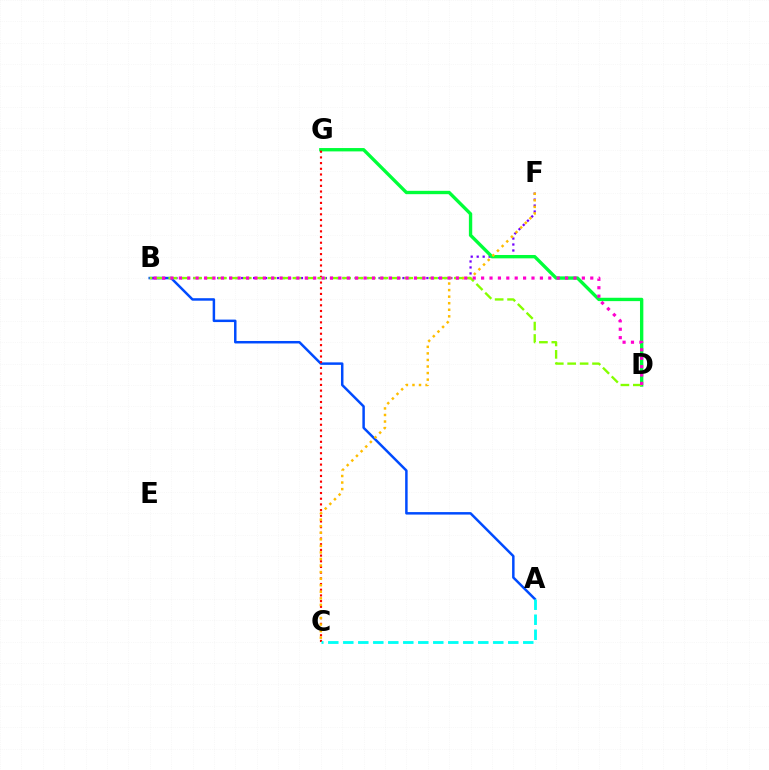{('A', 'B'): [{'color': '#004bff', 'line_style': 'solid', 'thickness': 1.79}], ('B', 'F'): [{'color': '#7200ff', 'line_style': 'dotted', 'thickness': 1.62}], ('D', 'G'): [{'color': '#00ff39', 'line_style': 'solid', 'thickness': 2.42}], ('C', 'G'): [{'color': '#ff0000', 'line_style': 'dotted', 'thickness': 1.55}], ('C', 'F'): [{'color': '#ffbd00', 'line_style': 'dotted', 'thickness': 1.78}], ('B', 'D'): [{'color': '#84ff00', 'line_style': 'dashed', 'thickness': 1.69}, {'color': '#ff00cf', 'line_style': 'dotted', 'thickness': 2.28}], ('A', 'C'): [{'color': '#00fff6', 'line_style': 'dashed', 'thickness': 2.04}]}